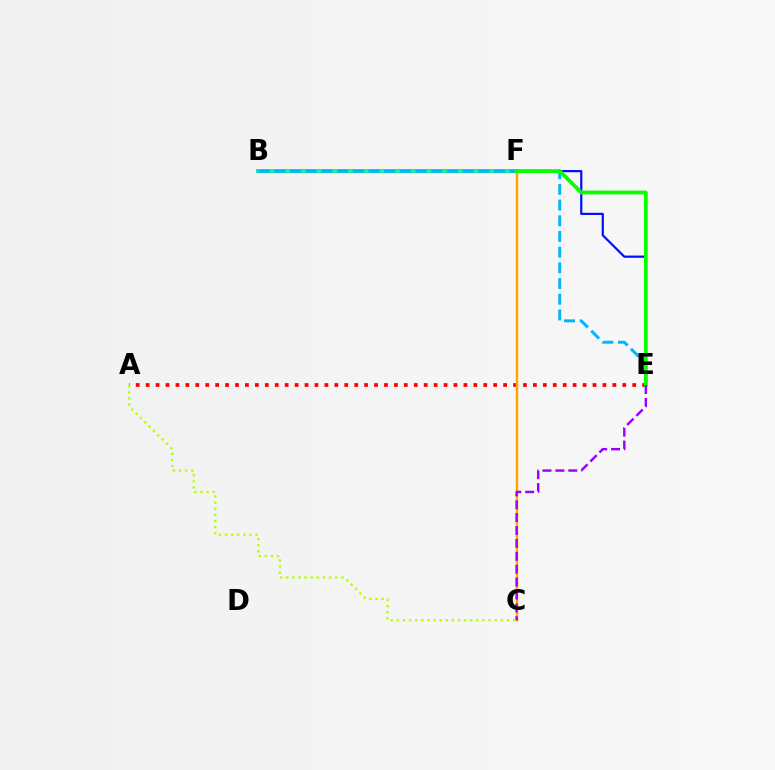{('A', 'E'): [{'color': '#ff0000', 'line_style': 'dotted', 'thickness': 2.7}], ('B', 'F'): [{'color': '#ff00bd', 'line_style': 'solid', 'thickness': 2.67}, {'color': '#00ff9d', 'line_style': 'solid', 'thickness': 2.64}], ('E', 'F'): [{'color': '#0010ff', 'line_style': 'solid', 'thickness': 1.59}, {'color': '#08ff00', 'line_style': 'solid', 'thickness': 2.73}], ('B', 'E'): [{'color': '#00b5ff', 'line_style': 'dashed', 'thickness': 2.13}], ('C', 'F'): [{'color': '#ffa500', 'line_style': 'solid', 'thickness': 1.78}], ('C', 'E'): [{'color': '#9b00ff', 'line_style': 'dashed', 'thickness': 1.75}], ('A', 'C'): [{'color': '#b3ff00', 'line_style': 'dotted', 'thickness': 1.66}]}